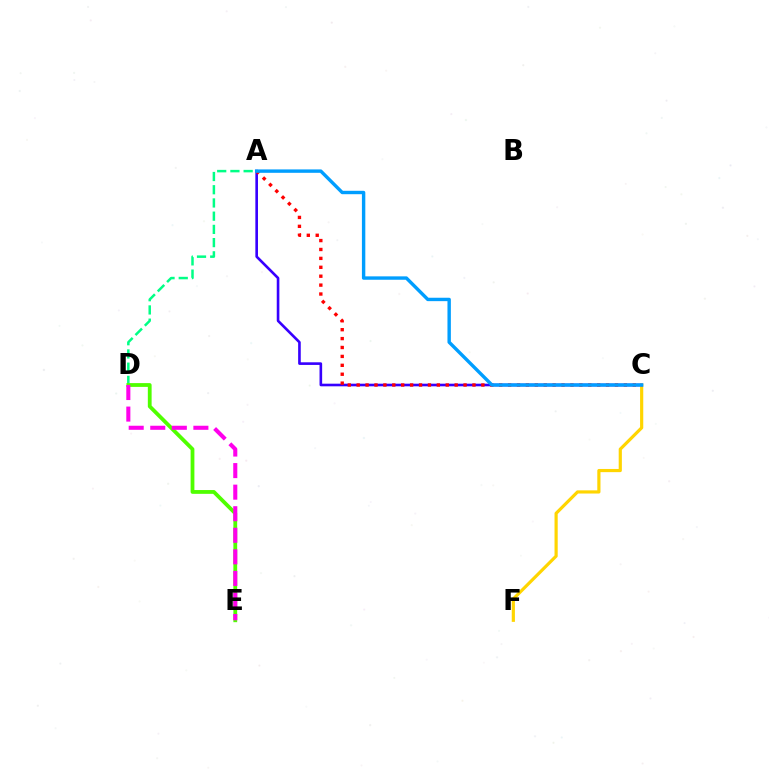{('C', 'F'): [{'color': '#ffd500', 'line_style': 'solid', 'thickness': 2.29}], ('A', 'C'): [{'color': '#3700ff', 'line_style': 'solid', 'thickness': 1.89}, {'color': '#ff0000', 'line_style': 'dotted', 'thickness': 2.42}, {'color': '#009eff', 'line_style': 'solid', 'thickness': 2.45}], ('A', 'D'): [{'color': '#00ff86', 'line_style': 'dashed', 'thickness': 1.8}], ('D', 'E'): [{'color': '#4fff00', 'line_style': 'solid', 'thickness': 2.73}, {'color': '#ff00ed', 'line_style': 'dashed', 'thickness': 2.93}]}